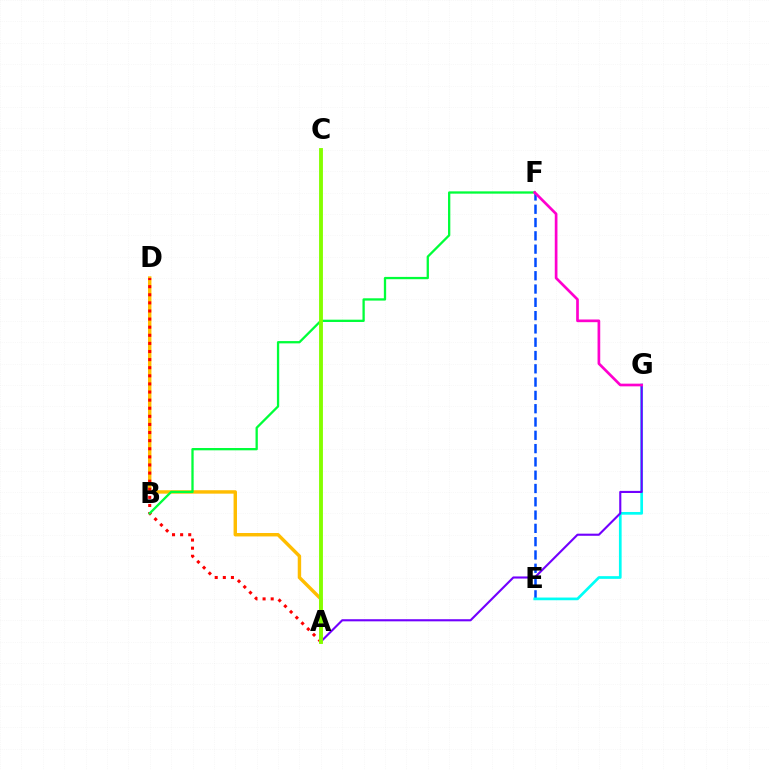{('A', 'D'): [{'color': '#ffbd00', 'line_style': 'solid', 'thickness': 2.47}, {'color': '#ff0000', 'line_style': 'dotted', 'thickness': 2.2}], ('E', 'F'): [{'color': '#004bff', 'line_style': 'dashed', 'thickness': 1.81}], ('E', 'G'): [{'color': '#00fff6', 'line_style': 'solid', 'thickness': 1.95}], ('A', 'G'): [{'color': '#7200ff', 'line_style': 'solid', 'thickness': 1.53}], ('B', 'F'): [{'color': '#00ff39', 'line_style': 'solid', 'thickness': 1.65}], ('A', 'C'): [{'color': '#84ff00', 'line_style': 'solid', 'thickness': 2.78}], ('F', 'G'): [{'color': '#ff00cf', 'line_style': 'solid', 'thickness': 1.94}]}